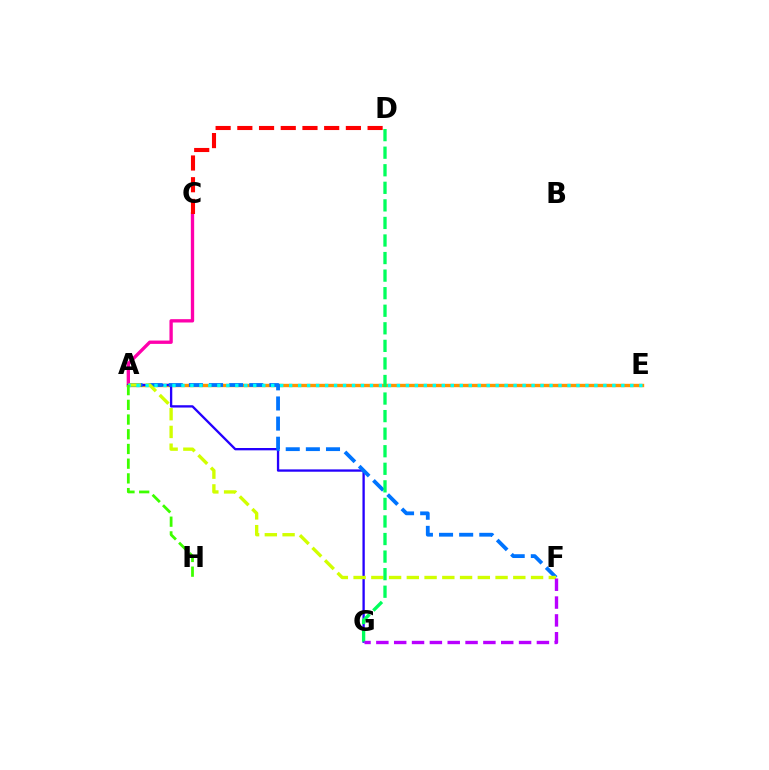{('A', 'C'): [{'color': '#ff00ac', 'line_style': 'solid', 'thickness': 2.4}], ('A', 'E'): [{'color': '#ff9400', 'line_style': 'solid', 'thickness': 2.44}, {'color': '#00fff6', 'line_style': 'dotted', 'thickness': 2.44}], ('A', 'G'): [{'color': '#2500ff', 'line_style': 'solid', 'thickness': 1.67}], ('A', 'F'): [{'color': '#0074ff', 'line_style': 'dashed', 'thickness': 2.73}, {'color': '#d1ff00', 'line_style': 'dashed', 'thickness': 2.41}], ('C', 'D'): [{'color': '#ff0000', 'line_style': 'dashed', 'thickness': 2.95}], ('D', 'G'): [{'color': '#00ff5c', 'line_style': 'dashed', 'thickness': 2.39}], ('A', 'H'): [{'color': '#3dff00', 'line_style': 'dashed', 'thickness': 2.0}], ('F', 'G'): [{'color': '#b900ff', 'line_style': 'dashed', 'thickness': 2.42}]}